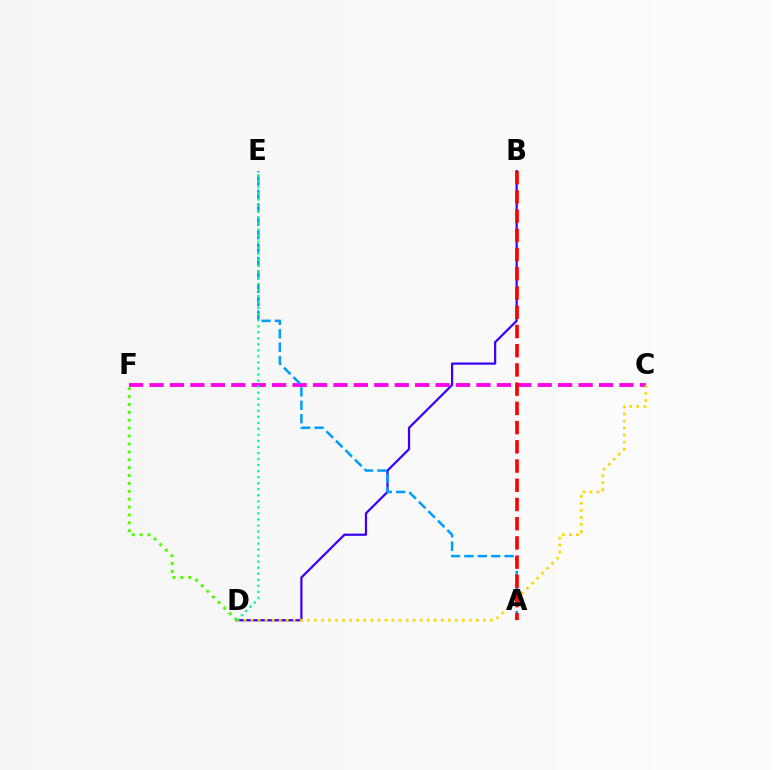{('C', 'F'): [{'color': '#ff00ed', 'line_style': 'dashed', 'thickness': 2.78}], ('B', 'D'): [{'color': '#3700ff', 'line_style': 'solid', 'thickness': 1.6}], ('C', 'D'): [{'color': '#ffd500', 'line_style': 'dotted', 'thickness': 1.91}], ('A', 'E'): [{'color': '#009eff', 'line_style': 'dashed', 'thickness': 1.82}], ('D', 'F'): [{'color': '#4fff00', 'line_style': 'dotted', 'thickness': 2.15}], ('D', 'E'): [{'color': '#00ff86', 'line_style': 'dotted', 'thickness': 1.64}], ('A', 'B'): [{'color': '#ff0000', 'line_style': 'dashed', 'thickness': 2.61}]}